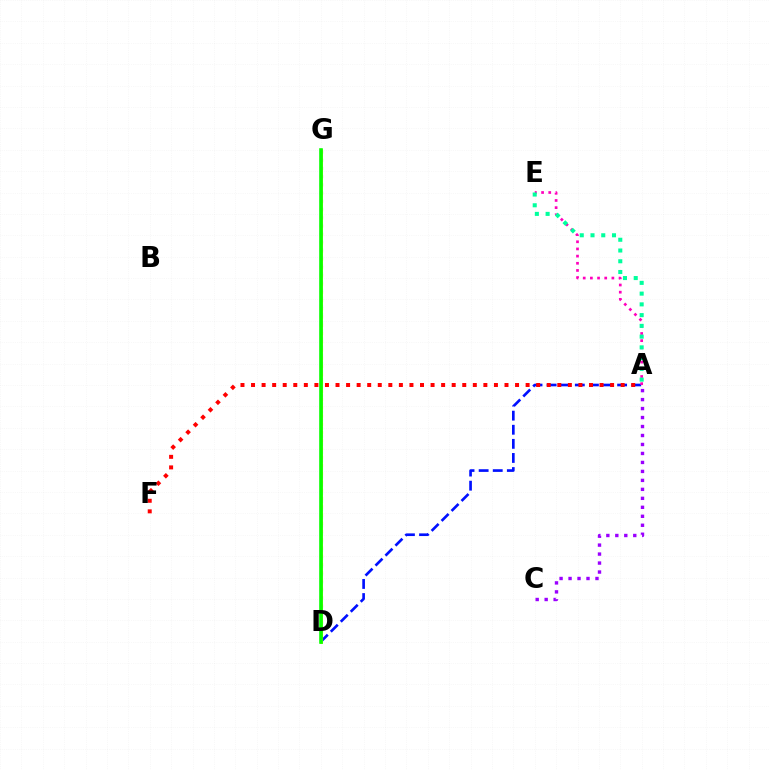{('A', 'D'): [{'color': '#0010ff', 'line_style': 'dashed', 'thickness': 1.92}], ('D', 'G'): [{'color': '#ffa500', 'line_style': 'dotted', 'thickness': 2.24}, {'color': '#00b5ff', 'line_style': 'dotted', 'thickness': 2.21}, {'color': '#b3ff00', 'line_style': 'solid', 'thickness': 2.07}, {'color': '#08ff00', 'line_style': 'solid', 'thickness': 2.6}], ('A', 'E'): [{'color': '#ff00bd', 'line_style': 'dotted', 'thickness': 1.95}, {'color': '#00ff9d', 'line_style': 'dotted', 'thickness': 2.92}], ('A', 'F'): [{'color': '#ff0000', 'line_style': 'dotted', 'thickness': 2.87}], ('A', 'C'): [{'color': '#9b00ff', 'line_style': 'dotted', 'thickness': 2.44}]}